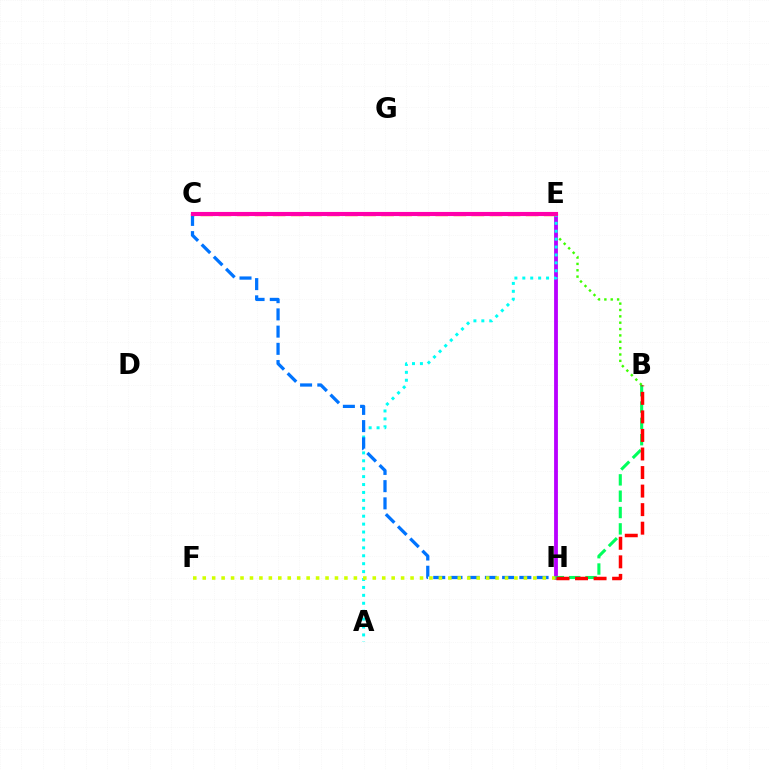{('B', 'E'): [{'color': '#3dff00', 'line_style': 'dotted', 'thickness': 1.73}], ('E', 'H'): [{'color': '#b900ff', 'line_style': 'solid', 'thickness': 2.74}], ('B', 'H'): [{'color': '#00ff5c', 'line_style': 'dashed', 'thickness': 2.22}, {'color': '#ff0000', 'line_style': 'dashed', 'thickness': 2.52}], ('C', 'E'): [{'color': '#2500ff', 'line_style': 'dashed', 'thickness': 2.68}, {'color': '#ff9400', 'line_style': 'dashed', 'thickness': 2.45}, {'color': '#ff00ac', 'line_style': 'solid', 'thickness': 2.96}], ('A', 'E'): [{'color': '#00fff6', 'line_style': 'dotted', 'thickness': 2.15}], ('C', 'H'): [{'color': '#0074ff', 'line_style': 'dashed', 'thickness': 2.34}], ('F', 'H'): [{'color': '#d1ff00', 'line_style': 'dotted', 'thickness': 2.57}]}